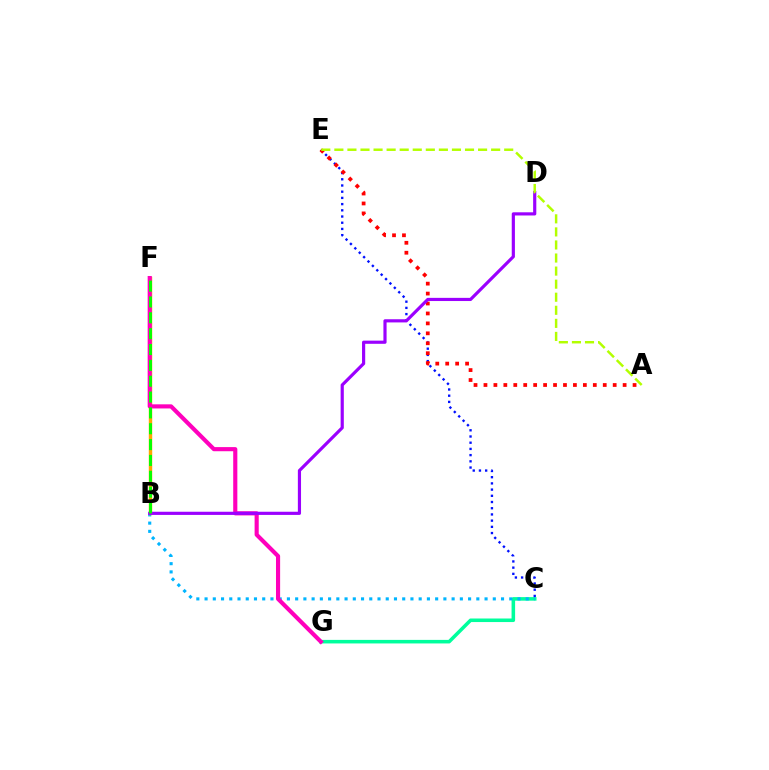{('C', 'G'): [{'color': '#00ff9d', 'line_style': 'solid', 'thickness': 2.56}], ('B', 'C'): [{'color': '#00b5ff', 'line_style': 'dotted', 'thickness': 2.24}], ('B', 'F'): [{'color': '#ffa500', 'line_style': 'solid', 'thickness': 2.46}, {'color': '#08ff00', 'line_style': 'dashed', 'thickness': 2.15}], ('C', 'E'): [{'color': '#0010ff', 'line_style': 'dotted', 'thickness': 1.69}], ('F', 'G'): [{'color': '#ff00bd', 'line_style': 'solid', 'thickness': 2.97}], ('A', 'E'): [{'color': '#ff0000', 'line_style': 'dotted', 'thickness': 2.7}, {'color': '#b3ff00', 'line_style': 'dashed', 'thickness': 1.77}], ('B', 'D'): [{'color': '#9b00ff', 'line_style': 'solid', 'thickness': 2.28}]}